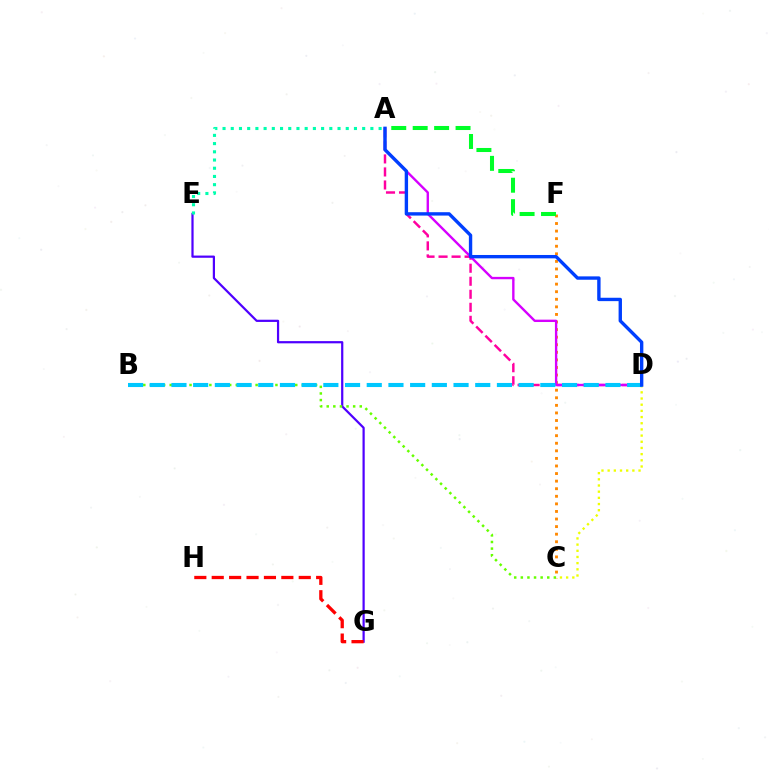{('E', 'G'): [{'color': '#4f00ff', 'line_style': 'solid', 'thickness': 1.6}], ('G', 'H'): [{'color': '#ff0000', 'line_style': 'dashed', 'thickness': 2.36}], ('A', 'D'): [{'color': '#ff00a0', 'line_style': 'dashed', 'thickness': 1.77}, {'color': '#d600ff', 'line_style': 'solid', 'thickness': 1.71}, {'color': '#003fff', 'line_style': 'solid', 'thickness': 2.43}], ('C', 'F'): [{'color': '#ff8800', 'line_style': 'dotted', 'thickness': 2.06}], ('C', 'D'): [{'color': '#eeff00', 'line_style': 'dotted', 'thickness': 1.68}], ('B', 'C'): [{'color': '#66ff00', 'line_style': 'dotted', 'thickness': 1.8}], ('B', 'D'): [{'color': '#00c7ff', 'line_style': 'dashed', 'thickness': 2.95}], ('A', 'E'): [{'color': '#00ffaf', 'line_style': 'dotted', 'thickness': 2.23}], ('A', 'F'): [{'color': '#00ff27', 'line_style': 'dashed', 'thickness': 2.91}]}